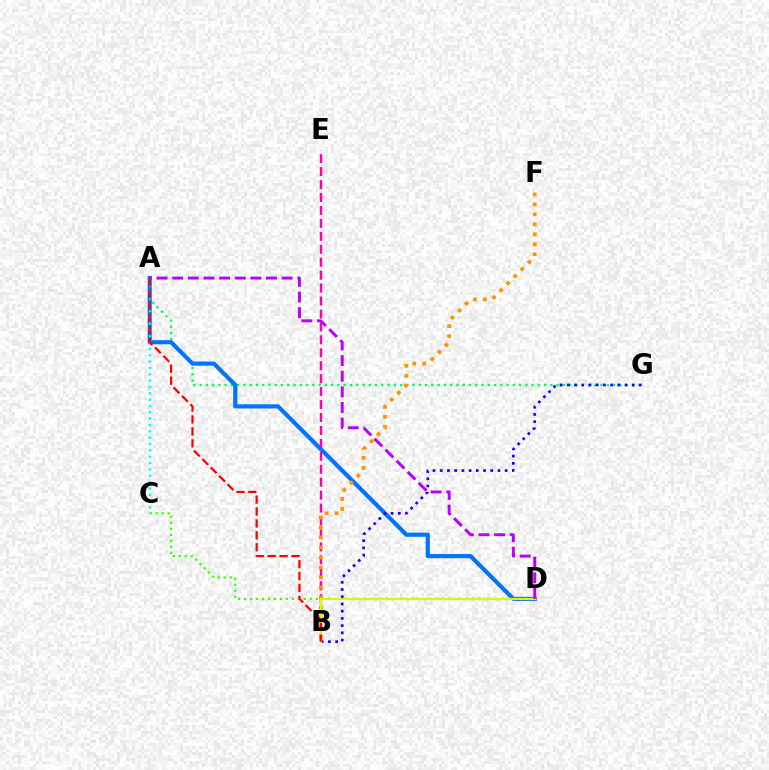{('A', 'G'): [{'color': '#00ff5c', 'line_style': 'dotted', 'thickness': 1.7}], ('A', 'D'): [{'color': '#0074ff', 'line_style': 'solid', 'thickness': 2.99}, {'color': '#b900ff', 'line_style': 'dashed', 'thickness': 2.12}], ('B', 'G'): [{'color': '#2500ff', 'line_style': 'dotted', 'thickness': 1.96}], ('B', 'E'): [{'color': '#ff00ac', 'line_style': 'dashed', 'thickness': 1.76}], ('C', 'D'): [{'color': '#3dff00', 'line_style': 'dotted', 'thickness': 1.62}], ('B', 'F'): [{'color': '#ff9400', 'line_style': 'dotted', 'thickness': 2.71}], ('B', 'D'): [{'color': '#d1ff00', 'line_style': 'solid', 'thickness': 1.53}], ('A', 'C'): [{'color': '#00fff6', 'line_style': 'dotted', 'thickness': 1.72}], ('A', 'B'): [{'color': '#ff0000', 'line_style': 'dashed', 'thickness': 1.62}]}